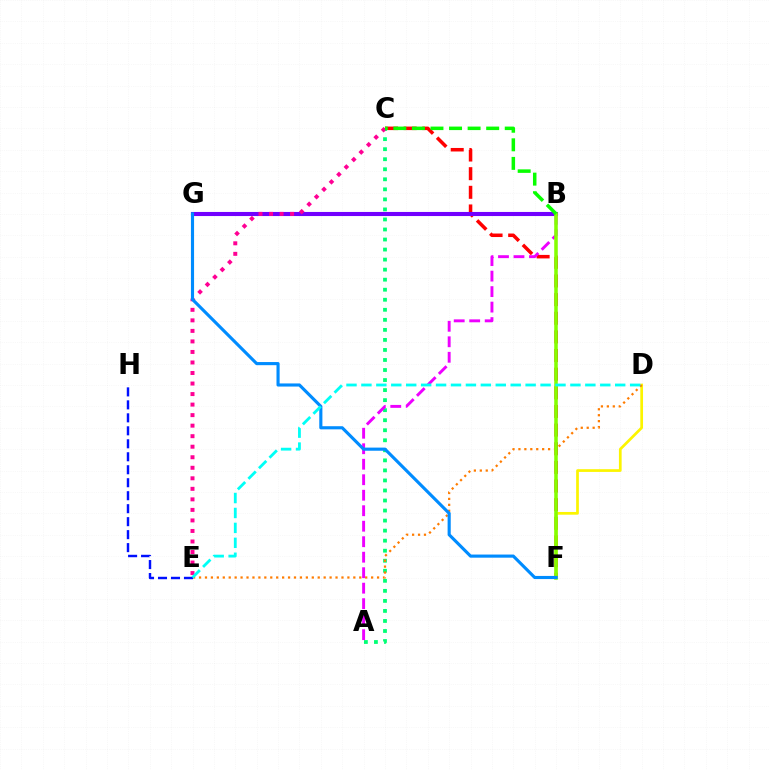{('C', 'F'): [{'color': '#ff0000', 'line_style': 'dashed', 'thickness': 2.53}], ('B', 'G'): [{'color': '#7200ff', 'line_style': 'solid', 'thickness': 2.95}], ('D', 'F'): [{'color': '#fcf500', 'line_style': 'solid', 'thickness': 1.95}], ('A', 'C'): [{'color': '#00ff74', 'line_style': 'dotted', 'thickness': 2.73}], ('D', 'E'): [{'color': '#ff7c00', 'line_style': 'dotted', 'thickness': 1.61}, {'color': '#00fff6', 'line_style': 'dashed', 'thickness': 2.03}], ('C', 'E'): [{'color': '#ff0094', 'line_style': 'dotted', 'thickness': 2.86}], ('A', 'B'): [{'color': '#ee00ff', 'line_style': 'dashed', 'thickness': 2.1}], ('B', 'F'): [{'color': '#84ff00', 'line_style': 'solid', 'thickness': 2.55}], ('F', 'G'): [{'color': '#008cff', 'line_style': 'solid', 'thickness': 2.25}], ('E', 'H'): [{'color': '#0010ff', 'line_style': 'dashed', 'thickness': 1.76}], ('B', 'C'): [{'color': '#08ff00', 'line_style': 'dashed', 'thickness': 2.52}]}